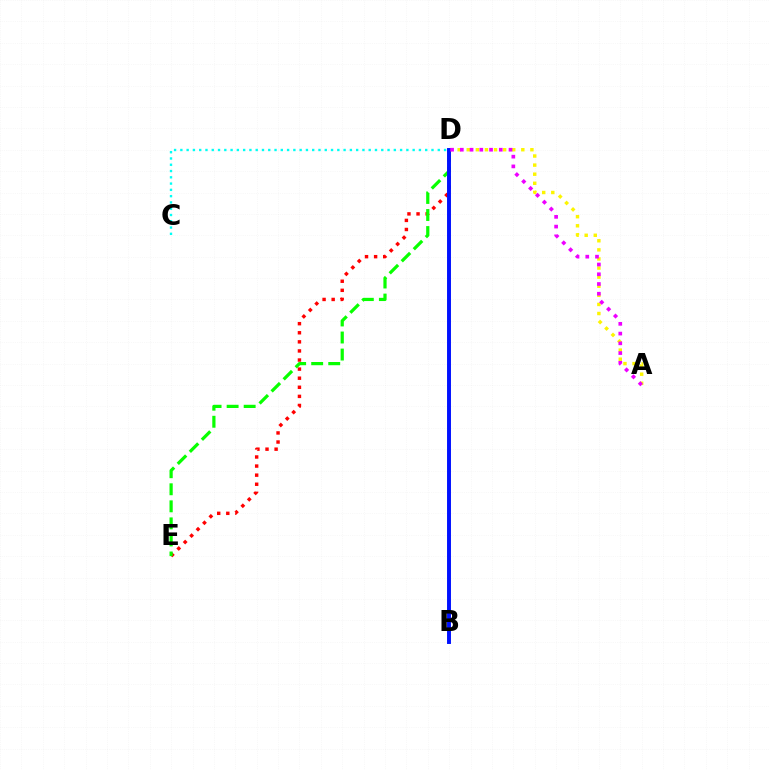{('D', 'E'): [{'color': '#ff0000', 'line_style': 'dotted', 'thickness': 2.47}, {'color': '#08ff00', 'line_style': 'dashed', 'thickness': 2.32}], ('A', 'D'): [{'color': '#fcf500', 'line_style': 'dotted', 'thickness': 2.47}, {'color': '#ee00ff', 'line_style': 'dotted', 'thickness': 2.65}], ('B', 'D'): [{'color': '#0010ff', 'line_style': 'solid', 'thickness': 2.83}], ('C', 'D'): [{'color': '#00fff6', 'line_style': 'dotted', 'thickness': 1.71}]}